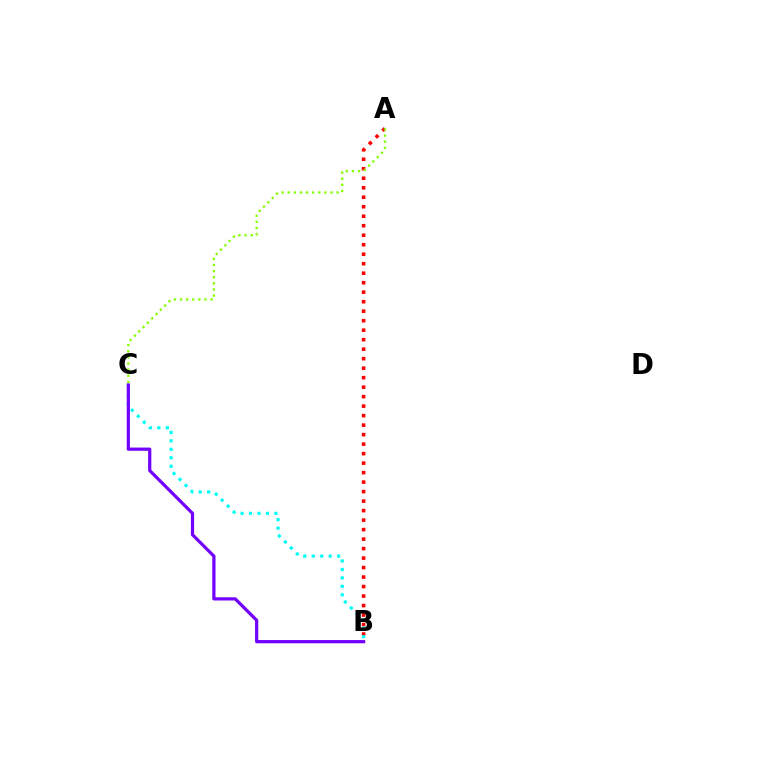{('A', 'B'): [{'color': '#ff0000', 'line_style': 'dotted', 'thickness': 2.58}], ('B', 'C'): [{'color': '#00fff6', 'line_style': 'dotted', 'thickness': 2.3}, {'color': '#7200ff', 'line_style': 'solid', 'thickness': 2.31}], ('A', 'C'): [{'color': '#84ff00', 'line_style': 'dotted', 'thickness': 1.66}]}